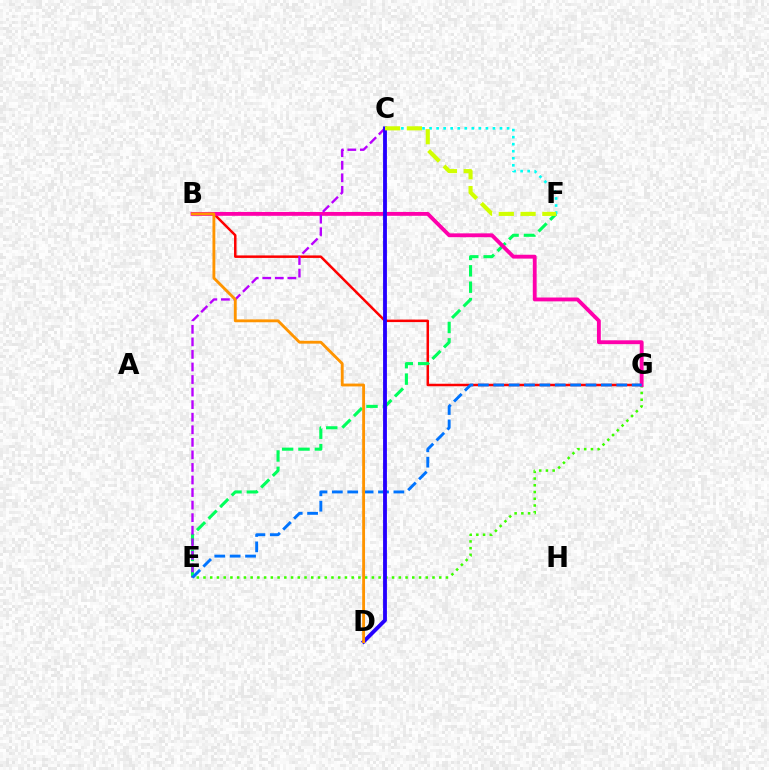{('E', 'G'): [{'color': '#3dff00', 'line_style': 'dotted', 'thickness': 1.83}, {'color': '#0074ff', 'line_style': 'dashed', 'thickness': 2.09}], ('B', 'G'): [{'color': '#ff0000', 'line_style': 'solid', 'thickness': 1.8}, {'color': '#ff00ac', 'line_style': 'solid', 'thickness': 2.77}], ('C', 'F'): [{'color': '#00fff6', 'line_style': 'dotted', 'thickness': 1.91}, {'color': '#d1ff00', 'line_style': 'dashed', 'thickness': 2.96}], ('E', 'F'): [{'color': '#00ff5c', 'line_style': 'dashed', 'thickness': 2.22}], ('C', 'E'): [{'color': '#b900ff', 'line_style': 'dashed', 'thickness': 1.71}], ('C', 'D'): [{'color': '#2500ff', 'line_style': 'solid', 'thickness': 2.77}], ('B', 'D'): [{'color': '#ff9400', 'line_style': 'solid', 'thickness': 2.05}]}